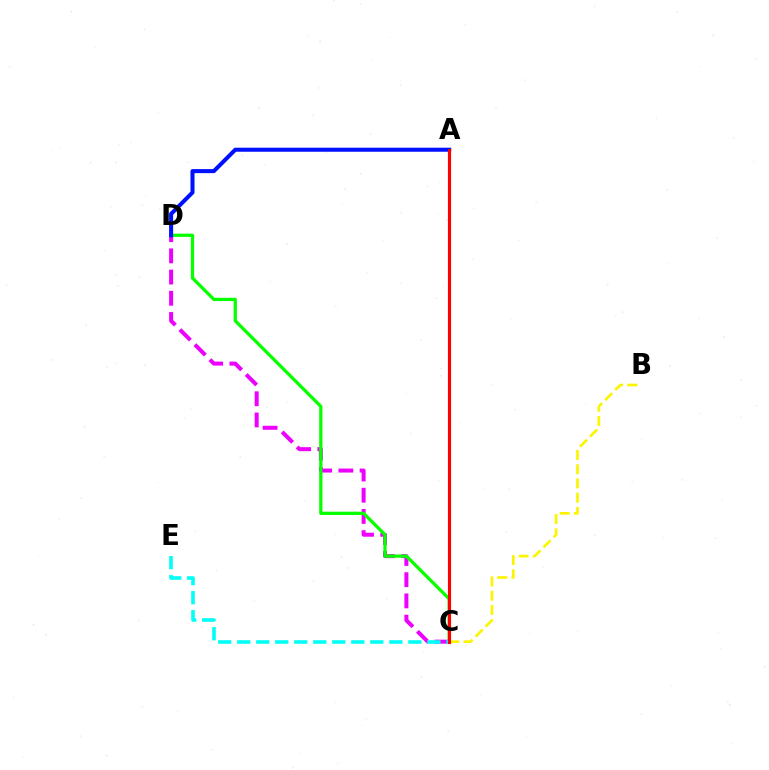{('C', 'D'): [{'color': '#ee00ff', 'line_style': 'dashed', 'thickness': 2.88}, {'color': '#08ff00', 'line_style': 'solid', 'thickness': 2.35}], ('B', 'C'): [{'color': '#fcf500', 'line_style': 'dashed', 'thickness': 1.94}], ('A', 'D'): [{'color': '#0010ff', 'line_style': 'solid', 'thickness': 2.91}], ('C', 'E'): [{'color': '#00fff6', 'line_style': 'dashed', 'thickness': 2.58}], ('A', 'C'): [{'color': '#ff0000', 'line_style': 'solid', 'thickness': 2.26}]}